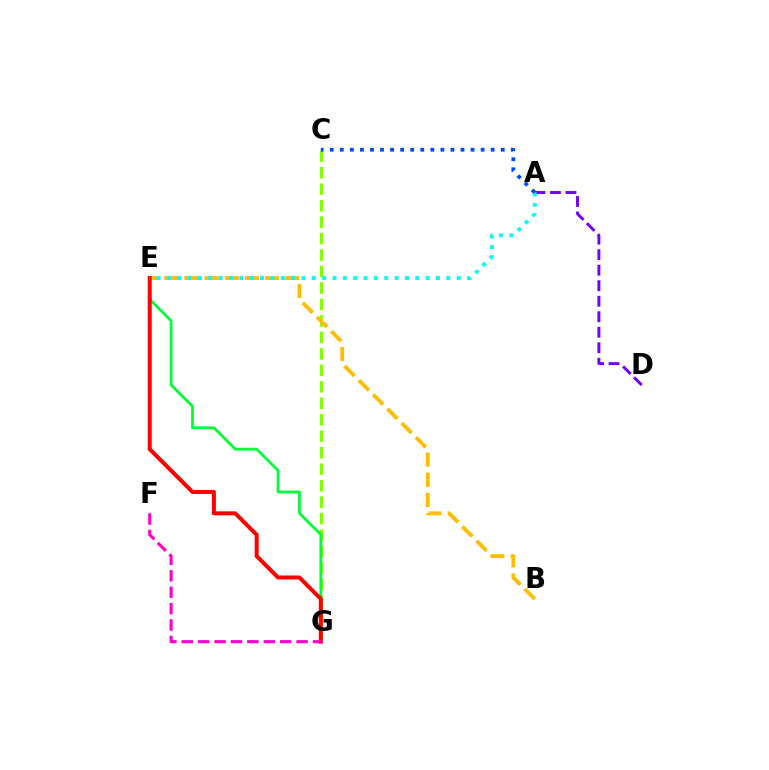{('C', 'G'): [{'color': '#84ff00', 'line_style': 'dashed', 'thickness': 2.24}], ('A', 'D'): [{'color': '#7200ff', 'line_style': 'dashed', 'thickness': 2.11}], ('E', 'G'): [{'color': '#00ff39', 'line_style': 'solid', 'thickness': 2.0}, {'color': '#ff0000', 'line_style': 'solid', 'thickness': 2.89}], ('B', 'E'): [{'color': '#ffbd00', 'line_style': 'dashed', 'thickness': 2.74}], ('F', 'G'): [{'color': '#ff00cf', 'line_style': 'dashed', 'thickness': 2.23}], ('A', 'E'): [{'color': '#00fff6', 'line_style': 'dotted', 'thickness': 2.81}], ('A', 'C'): [{'color': '#004bff', 'line_style': 'dotted', 'thickness': 2.73}]}